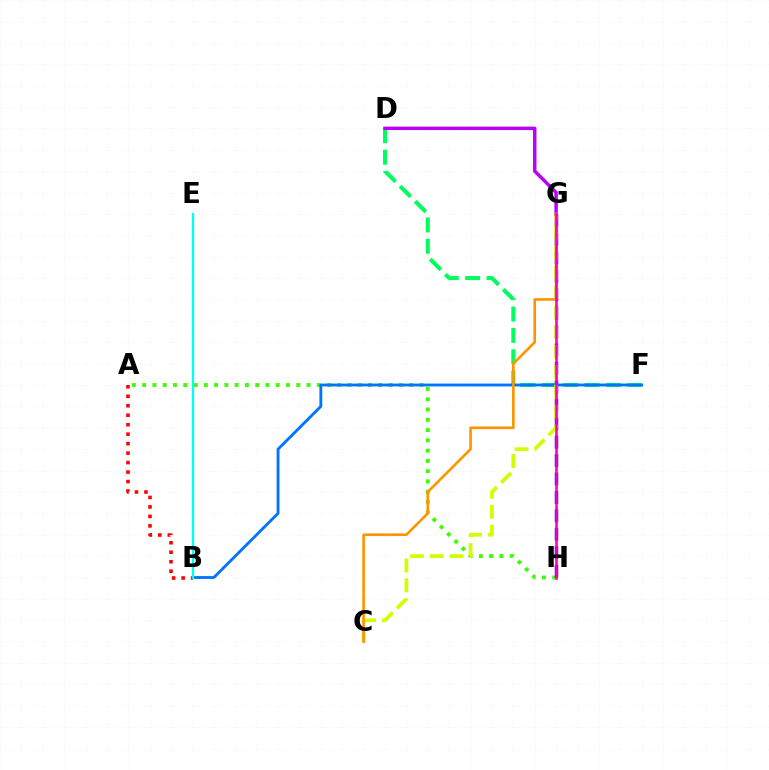{('A', 'B'): [{'color': '#ff0000', 'line_style': 'dotted', 'thickness': 2.57}], ('A', 'H'): [{'color': '#3dff00', 'line_style': 'dotted', 'thickness': 2.79}], ('D', 'F'): [{'color': '#00ff5c', 'line_style': 'dashed', 'thickness': 2.9}], ('G', 'H'): [{'color': '#2500ff', 'line_style': 'dashed', 'thickness': 2.5}, {'color': '#ff00ac', 'line_style': 'solid', 'thickness': 1.84}], ('B', 'F'): [{'color': '#0074ff', 'line_style': 'solid', 'thickness': 2.05}], ('B', 'E'): [{'color': '#00fff6', 'line_style': 'solid', 'thickness': 1.66}], ('C', 'G'): [{'color': '#d1ff00', 'line_style': 'dashed', 'thickness': 2.7}, {'color': '#ff9400', 'line_style': 'solid', 'thickness': 1.9}], ('D', 'G'): [{'color': '#b900ff', 'line_style': 'solid', 'thickness': 2.49}]}